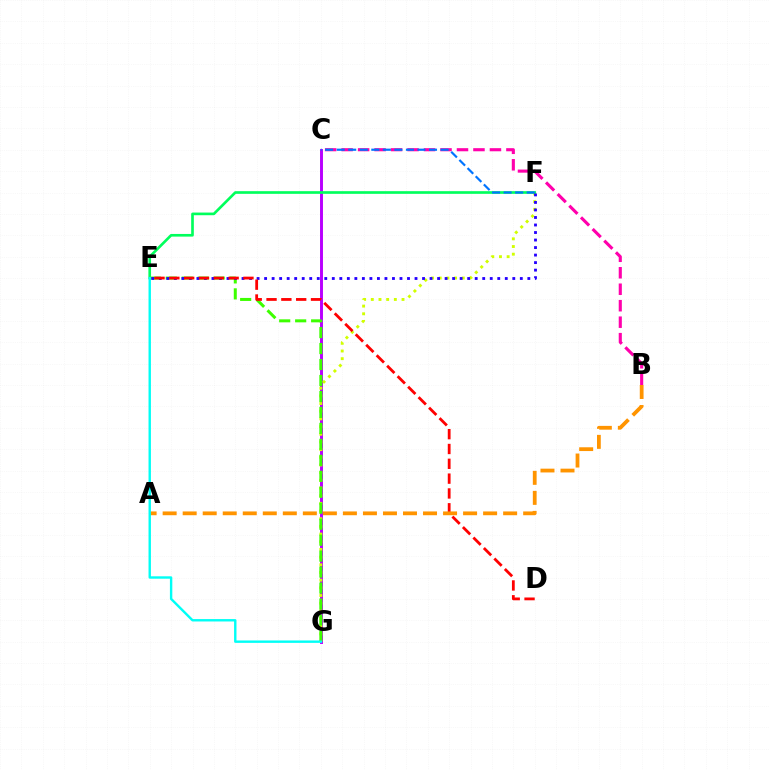{('C', 'G'): [{'color': '#b900ff', 'line_style': 'solid', 'thickness': 2.12}], ('F', 'G'): [{'color': '#d1ff00', 'line_style': 'dotted', 'thickness': 2.09}], ('E', 'F'): [{'color': '#00ff5c', 'line_style': 'solid', 'thickness': 1.92}, {'color': '#2500ff', 'line_style': 'dotted', 'thickness': 2.04}], ('E', 'G'): [{'color': '#3dff00', 'line_style': 'dashed', 'thickness': 2.17}, {'color': '#00fff6', 'line_style': 'solid', 'thickness': 1.73}], ('D', 'E'): [{'color': '#ff0000', 'line_style': 'dashed', 'thickness': 2.01}], ('A', 'B'): [{'color': '#ff9400', 'line_style': 'dashed', 'thickness': 2.72}], ('B', 'C'): [{'color': '#ff00ac', 'line_style': 'dashed', 'thickness': 2.24}], ('C', 'F'): [{'color': '#0074ff', 'line_style': 'dashed', 'thickness': 1.57}]}